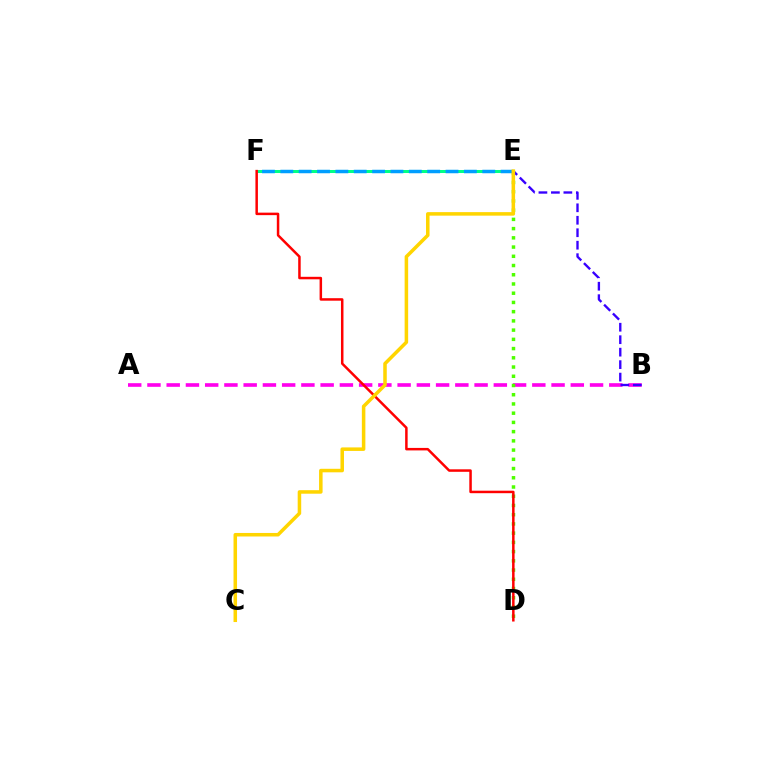{('A', 'B'): [{'color': '#ff00ed', 'line_style': 'dashed', 'thickness': 2.61}], ('D', 'E'): [{'color': '#4fff00', 'line_style': 'dotted', 'thickness': 2.51}], ('E', 'F'): [{'color': '#00ff86', 'line_style': 'solid', 'thickness': 2.18}, {'color': '#009eff', 'line_style': 'dashed', 'thickness': 2.49}], ('B', 'E'): [{'color': '#3700ff', 'line_style': 'dashed', 'thickness': 1.69}], ('D', 'F'): [{'color': '#ff0000', 'line_style': 'solid', 'thickness': 1.8}], ('C', 'E'): [{'color': '#ffd500', 'line_style': 'solid', 'thickness': 2.54}]}